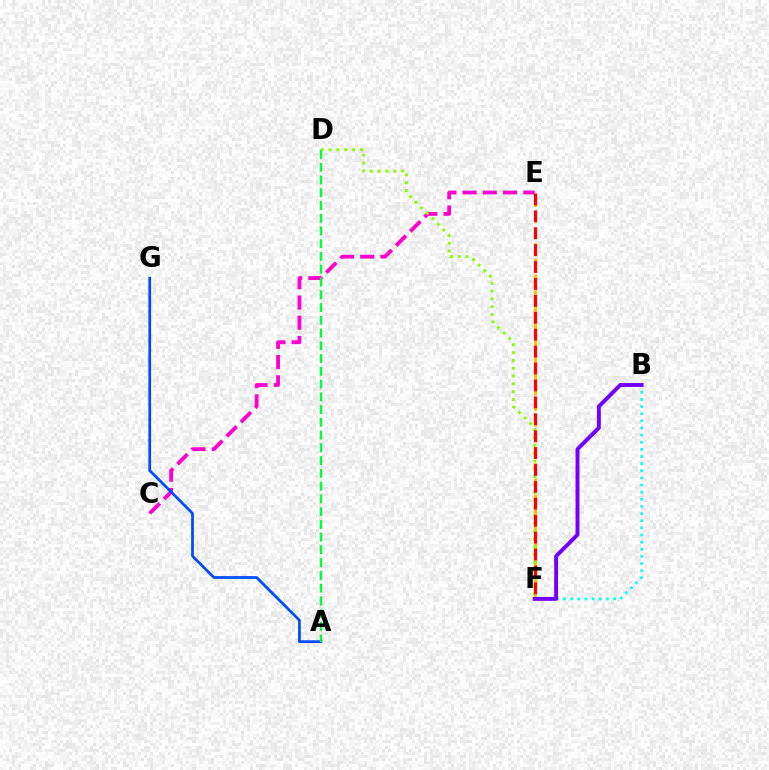{('E', 'F'): [{'color': '#ffbd00', 'line_style': 'dashed', 'thickness': 2.13}, {'color': '#ff0000', 'line_style': 'dashed', 'thickness': 2.3}], ('C', 'E'): [{'color': '#ff00cf', 'line_style': 'dashed', 'thickness': 2.75}], ('D', 'F'): [{'color': '#84ff00', 'line_style': 'dotted', 'thickness': 2.12}], ('B', 'F'): [{'color': '#00fff6', 'line_style': 'dotted', 'thickness': 1.94}, {'color': '#7200ff', 'line_style': 'solid', 'thickness': 2.81}], ('A', 'G'): [{'color': '#004bff', 'line_style': 'solid', 'thickness': 1.97}], ('A', 'D'): [{'color': '#00ff39', 'line_style': 'dashed', 'thickness': 1.73}]}